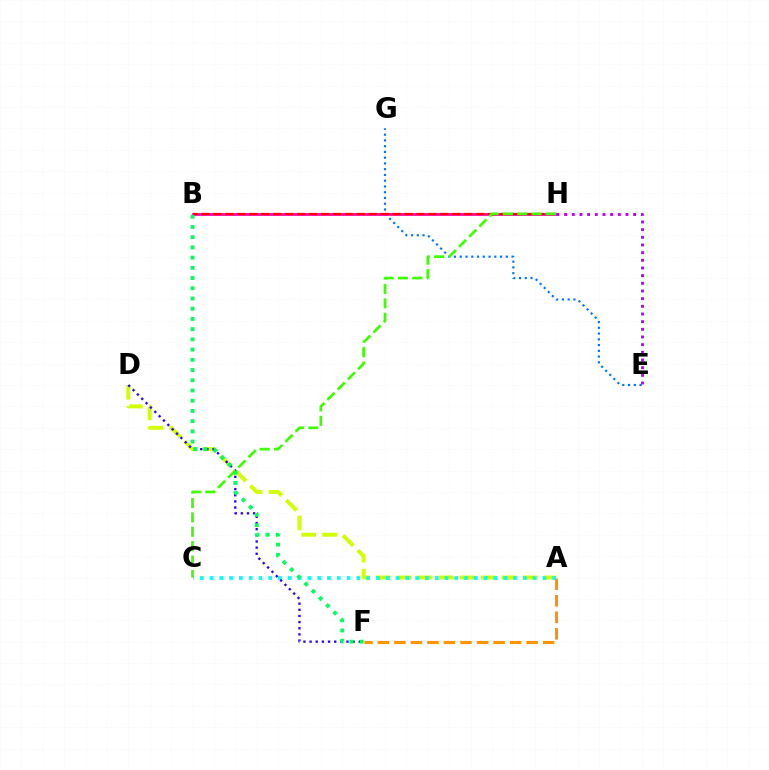{('E', 'G'): [{'color': '#0074ff', 'line_style': 'dotted', 'thickness': 1.56}], ('A', 'F'): [{'color': '#ff9400', 'line_style': 'dashed', 'thickness': 2.25}], ('A', 'D'): [{'color': '#d1ff00', 'line_style': 'dashed', 'thickness': 2.85}], ('B', 'H'): [{'color': '#ff00ac', 'line_style': 'solid', 'thickness': 1.96}, {'color': '#ff0000', 'line_style': 'dashed', 'thickness': 1.62}], ('A', 'C'): [{'color': '#00fff6', 'line_style': 'dotted', 'thickness': 2.66}], ('D', 'F'): [{'color': '#2500ff', 'line_style': 'dotted', 'thickness': 1.67}], ('B', 'F'): [{'color': '#00ff5c', 'line_style': 'dotted', 'thickness': 2.78}], ('E', 'H'): [{'color': '#b900ff', 'line_style': 'dotted', 'thickness': 2.08}], ('C', 'H'): [{'color': '#3dff00', 'line_style': 'dashed', 'thickness': 1.96}]}